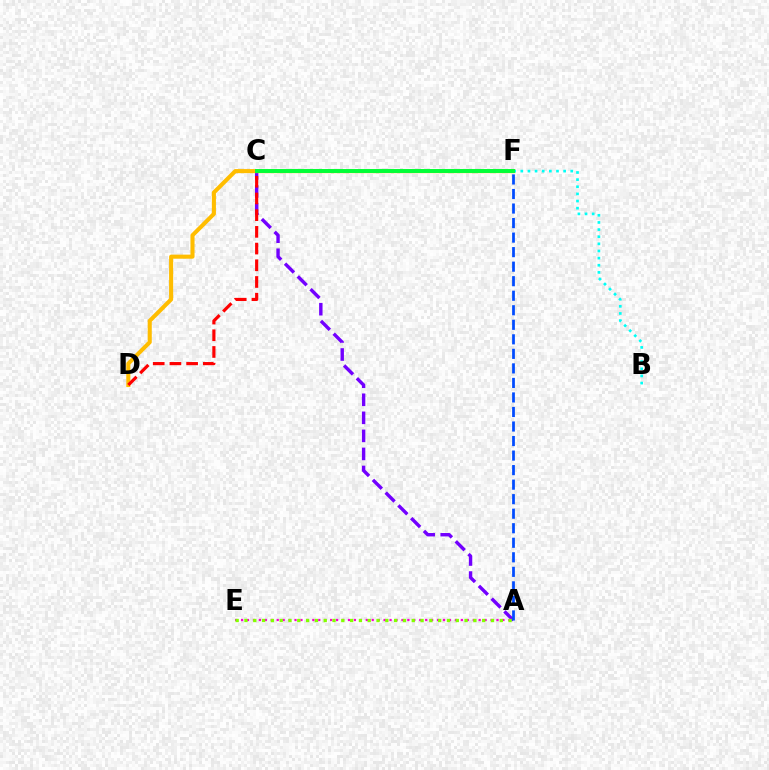{('A', 'C'): [{'color': '#7200ff', 'line_style': 'dashed', 'thickness': 2.45}], ('D', 'F'): [{'color': '#ffbd00', 'line_style': 'solid', 'thickness': 2.94}], ('B', 'F'): [{'color': '#00fff6', 'line_style': 'dotted', 'thickness': 1.94}], ('A', 'F'): [{'color': '#004bff', 'line_style': 'dashed', 'thickness': 1.97}], ('A', 'E'): [{'color': '#ff00cf', 'line_style': 'dotted', 'thickness': 1.61}, {'color': '#84ff00', 'line_style': 'dotted', 'thickness': 2.39}], ('C', 'F'): [{'color': '#00ff39', 'line_style': 'solid', 'thickness': 2.82}], ('C', 'D'): [{'color': '#ff0000', 'line_style': 'dashed', 'thickness': 2.27}]}